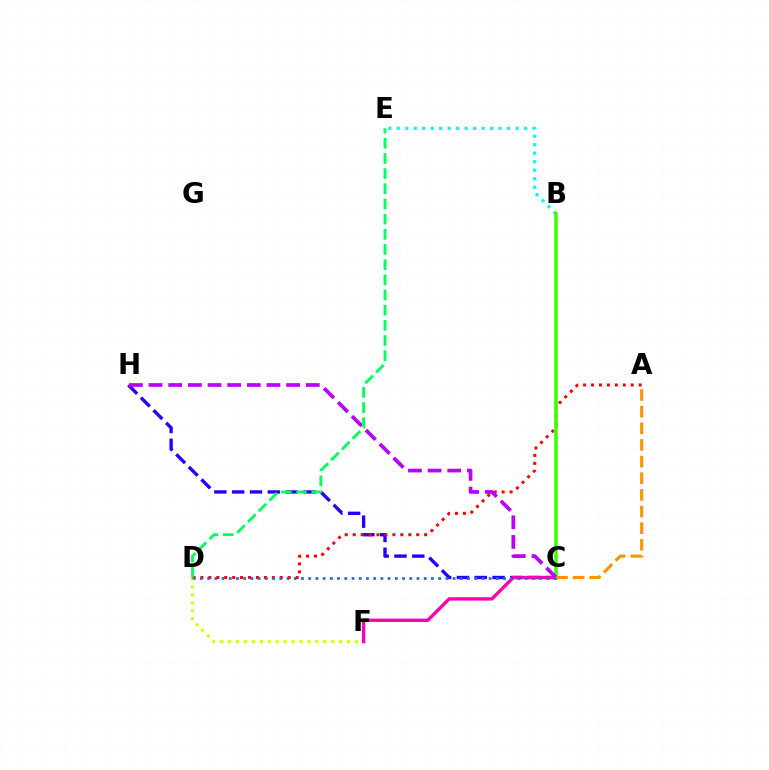{('B', 'E'): [{'color': '#00fff6', 'line_style': 'dotted', 'thickness': 2.31}], ('C', 'H'): [{'color': '#2500ff', 'line_style': 'dashed', 'thickness': 2.42}, {'color': '#b900ff', 'line_style': 'dashed', 'thickness': 2.67}], ('D', 'F'): [{'color': '#d1ff00', 'line_style': 'dotted', 'thickness': 2.15}], ('C', 'F'): [{'color': '#ff00ac', 'line_style': 'solid', 'thickness': 2.41}], ('A', 'D'): [{'color': '#ff0000', 'line_style': 'dotted', 'thickness': 2.16}], ('B', 'C'): [{'color': '#3dff00', 'line_style': 'solid', 'thickness': 2.58}], ('D', 'E'): [{'color': '#00ff5c', 'line_style': 'dashed', 'thickness': 2.06}], ('A', 'C'): [{'color': '#ff9400', 'line_style': 'dashed', 'thickness': 2.26}], ('C', 'D'): [{'color': '#0074ff', 'line_style': 'dotted', 'thickness': 1.96}]}